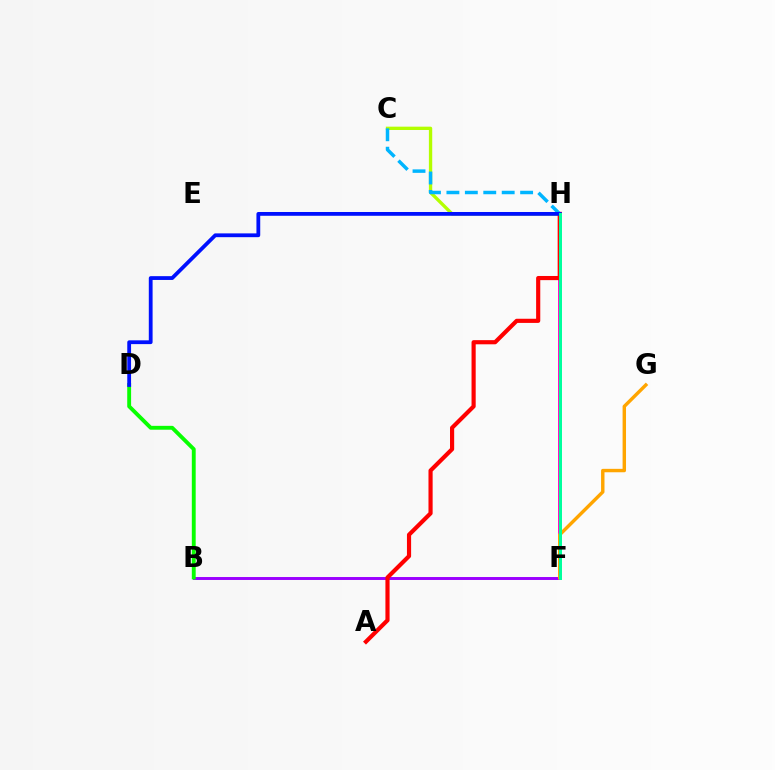{('B', 'F'): [{'color': '#9b00ff', 'line_style': 'solid', 'thickness': 2.12}], ('B', 'D'): [{'color': '#08ff00', 'line_style': 'solid', 'thickness': 2.78}], ('F', 'H'): [{'color': '#ff00bd', 'line_style': 'solid', 'thickness': 2.76}, {'color': '#00ff9d', 'line_style': 'solid', 'thickness': 2.16}], ('C', 'H'): [{'color': '#b3ff00', 'line_style': 'solid', 'thickness': 2.4}, {'color': '#00b5ff', 'line_style': 'dashed', 'thickness': 2.5}], ('A', 'H'): [{'color': '#ff0000', 'line_style': 'solid', 'thickness': 2.99}], ('F', 'G'): [{'color': '#ffa500', 'line_style': 'solid', 'thickness': 2.46}], ('D', 'H'): [{'color': '#0010ff', 'line_style': 'solid', 'thickness': 2.73}]}